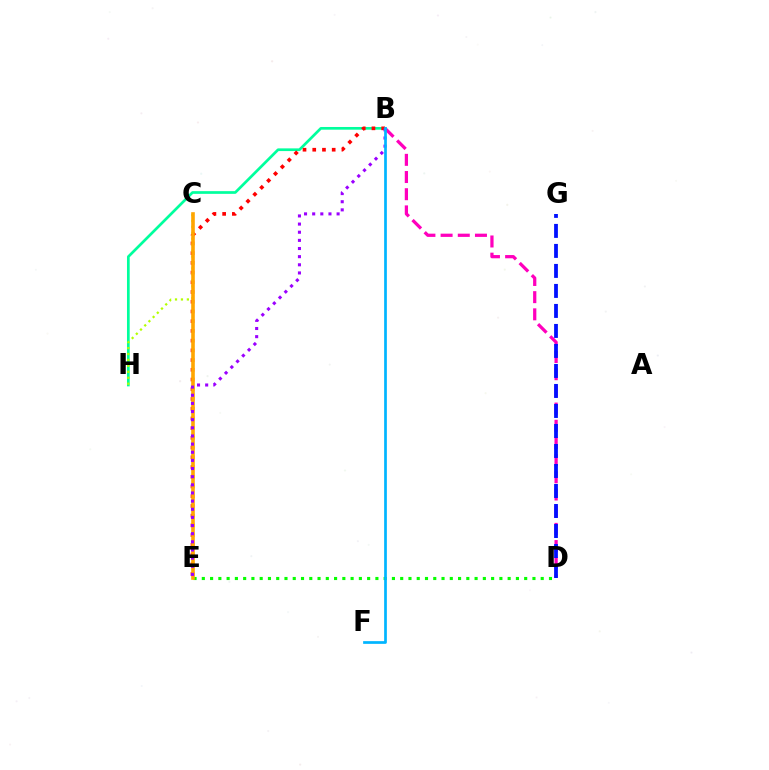{('B', 'H'): [{'color': '#00ff9d', 'line_style': 'solid', 'thickness': 1.94}], ('B', 'E'): [{'color': '#ff0000', 'line_style': 'dotted', 'thickness': 2.64}, {'color': '#9b00ff', 'line_style': 'dotted', 'thickness': 2.21}], ('C', 'H'): [{'color': '#b3ff00', 'line_style': 'dotted', 'thickness': 1.61}], ('D', 'E'): [{'color': '#08ff00', 'line_style': 'dotted', 'thickness': 2.25}], ('B', 'D'): [{'color': '#ff00bd', 'line_style': 'dashed', 'thickness': 2.33}], ('C', 'E'): [{'color': '#ffa500', 'line_style': 'solid', 'thickness': 2.6}], ('D', 'G'): [{'color': '#0010ff', 'line_style': 'dashed', 'thickness': 2.72}], ('B', 'F'): [{'color': '#00b5ff', 'line_style': 'solid', 'thickness': 1.95}]}